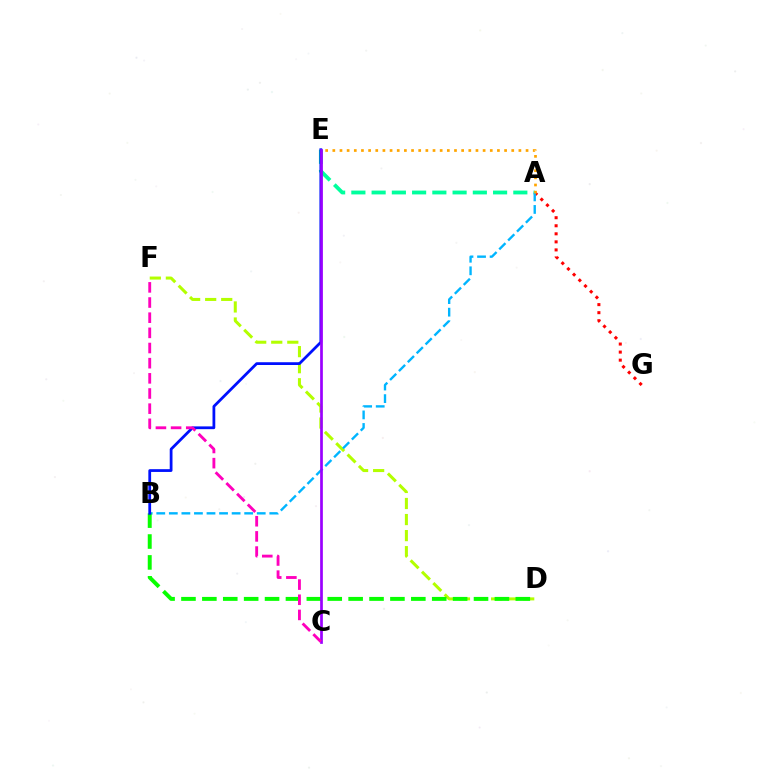{('A', 'E'): [{'color': '#00ff9d', 'line_style': 'dashed', 'thickness': 2.75}, {'color': '#ffa500', 'line_style': 'dotted', 'thickness': 1.94}], ('A', 'G'): [{'color': '#ff0000', 'line_style': 'dotted', 'thickness': 2.19}], ('D', 'F'): [{'color': '#b3ff00', 'line_style': 'dashed', 'thickness': 2.18}], ('A', 'B'): [{'color': '#00b5ff', 'line_style': 'dashed', 'thickness': 1.71}], ('B', 'D'): [{'color': '#08ff00', 'line_style': 'dashed', 'thickness': 2.84}], ('B', 'E'): [{'color': '#0010ff', 'line_style': 'solid', 'thickness': 1.99}], ('C', 'E'): [{'color': '#9b00ff', 'line_style': 'solid', 'thickness': 1.95}], ('C', 'F'): [{'color': '#ff00bd', 'line_style': 'dashed', 'thickness': 2.06}]}